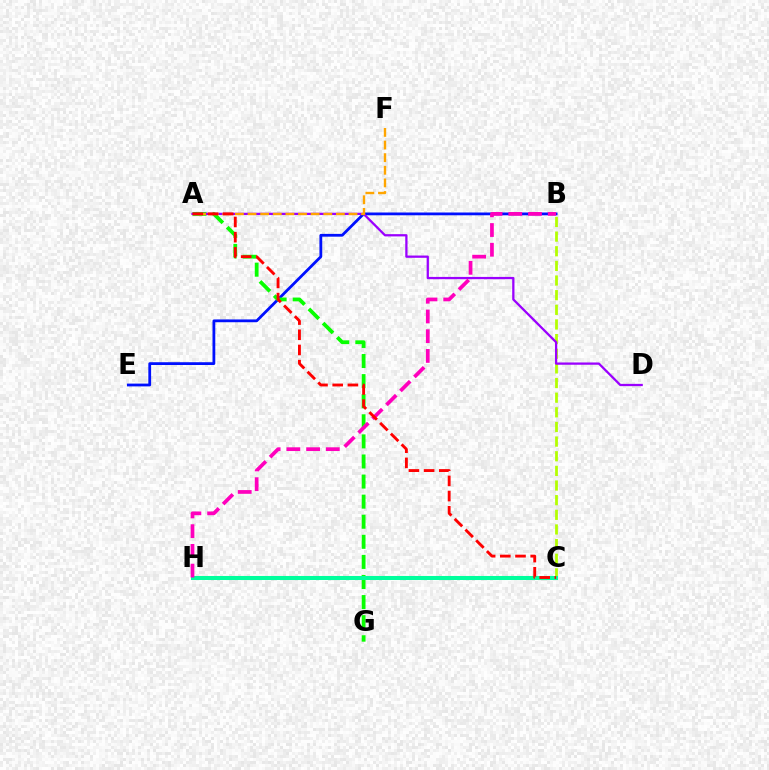{('B', 'E'): [{'color': '#0010ff', 'line_style': 'solid', 'thickness': 2.01}], ('B', 'C'): [{'color': '#b3ff00', 'line_style': 'dashed', 'thickness': 1.99}], ('C', 'H'): [{'color': '#00b5ff', 'line_style': 'dotted', 'thickness': 2.63}, {'color': '#00ff9d', 'line_style': 'solid', 'thickness': 2.91}], ('A', 'G'): [{'color': '#08ff00', 'line_style': 'dashed', 'thickness': 2.73}], ('A', 'D'): [{'color': '#9b00ff', 'line_style': 'solid', 'thickness': 1.64}], ('A', 'F'): [{'color': '#ffa500', 'line_style': 'dashed', 'thickness': 1.71}], ('B', 'H'): [{'color': '#ff00bd', 'line_style': 'dashed', 'thickness': 2.68}], ('A', 'C'): [{'color': '#ff0000', 'line_style': 'dashed', 'thickness': 2.06}]}